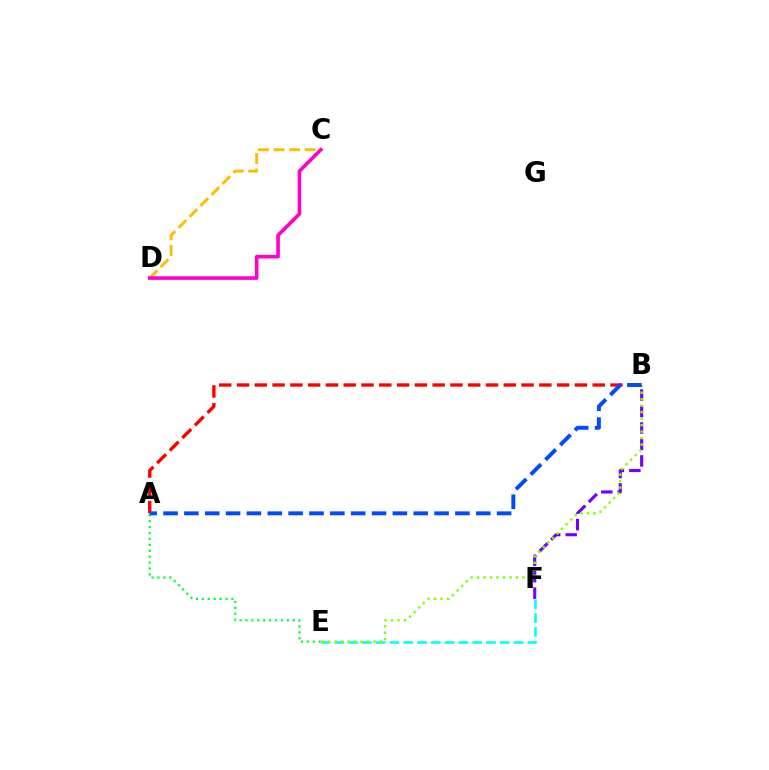{('C', 'D'): [{'color': '#ffbd00', 'line_style': 'dashed', 'thickness': 2.11}, {'color': '#ff00cf', 'line_style': 'solid', 'thickness': 2.59}], ('A', 'B'): [{'color': '#ff0000', 'line_style': 'dashed', 'thickness': 2.42}, {'color': '#004bff', 'line_style': 'dashed', 'thickness': 2.83}], ('B', 'F'): [{'color': '#7200ff', 'line_style': 'dashed', 'thickness': 2.24}], ('A', 'E'): [{'color': '#00ff39', 'line_style': 'dotted', 'thickness': 1.61}], ('E', 'F'): [{'color': '#00fff6', 'line_style': 'dashed', 'thickness': 1.87}], ('B', 'E'): [{'color': '#84ff00', 'line_style': 'dotted', 'thickness': 1.76}]}